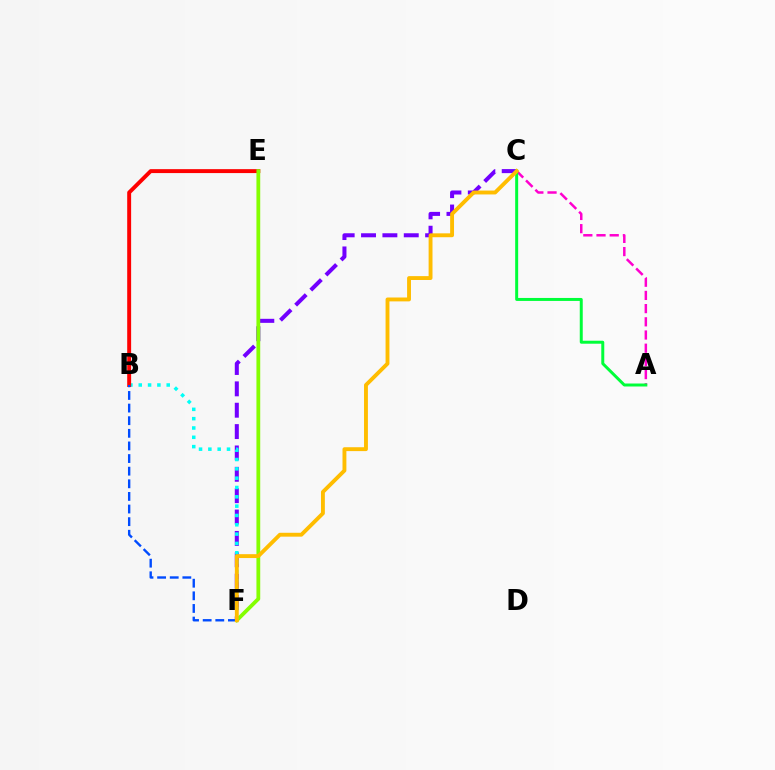{('C', 'F'): [{'color': '#7200ff', 'line_style': 'dashed', 'thickness': 2.9}, {'color': '#ffbd00', 'line_style': 'solid', 'thickness': 2.79}], ('B', 'F'): [{'color': '#00fff6', 'line_style': 'dotted', 'thickness': 2.53}, {'color': '#004bff', 'line_style': 'dashed', 'thickness': 1.71}], ('B', 'E'): [{'color': '#ff0000', 'line_style': 'solid', 'thickness': 2.83}], ('A', 'C'): [{'color': '#ff00cf', 'line_style': 'dashed', 'thickness': 1.79}, {'color': '#00ff39', 'line_style': 'solid', 'thickness': 2.15}], ('E', 'F'): [{'color': '#84ff00', 'line_style': 'solid', 'thickness': 2.72}]}